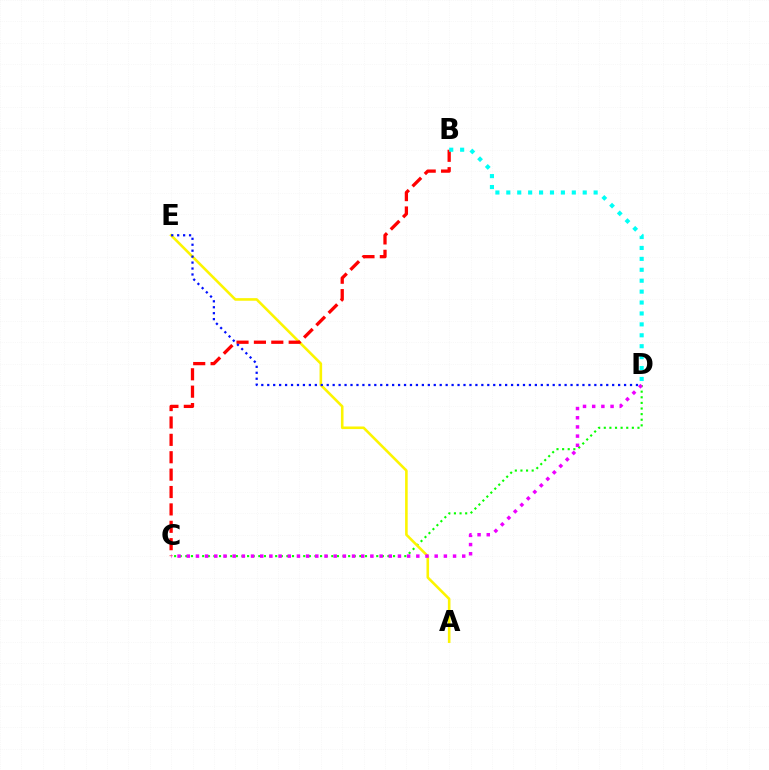{('C', 'D'): [{'color': '#08ff00', 'line_style': 'dotted', 'thickness': 1.53}, {'color': '#ee00ff', 'line_style': 'dotted', 'thickness': 2.49}], ('A', 'E'): [{'color': '#fcf500', 'line_style': 'solid', 'thickness': 1.86}], ('B', 'C'): [{'color': '#ff0000', 'line_style': 'dashed', 'thickness': 2.36}], ('B', 'D'): [{'color': '#00fff6', 'line_style': 'dotted', 'thickness': 2.97}], ('D', 'E'): [{'color': '#0010ff', 'line_style': 'dotted', 'thickness': 1.62}]}